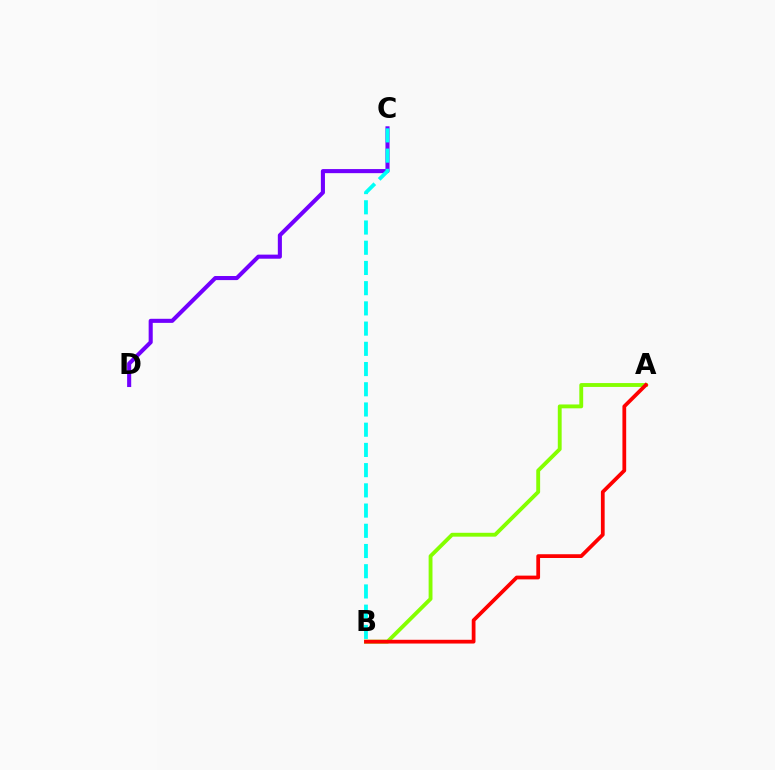{('A', 'B'): [{'color': '#84ff00', 'line_style': 'solid', 'thickness': 2.78}, {'color': '#ff0000', 'line_style': 'solid', 'thickness': 2.7}], ('C', 'D'): [{'color': '#7200ff', 'line_style': 'solid', 'thickness': 2.94}], ('B', 'C'): [{'color': '#00fff6', 'line_style': 'dashed', 'thickness': 2.75}]}